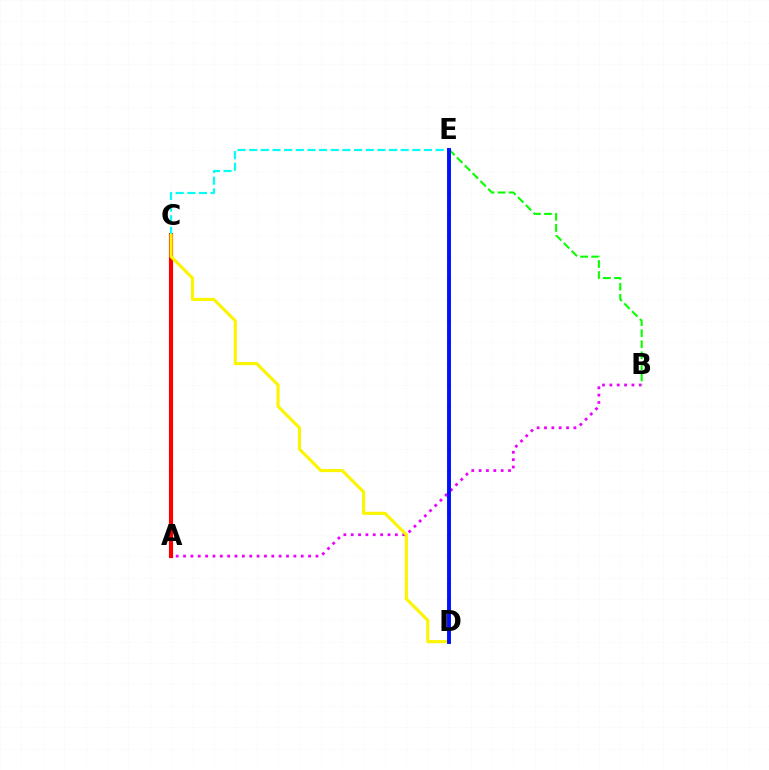{('A', 'B'): [{'color': '#ee00ff', 'line_style': 'dotted', 'thickness': 2.0}], ('A', 'C'): [{'color': '#ff0000', 'line_style': 'solid', 'thickness': 2.98}], ('C', 'E'): [{'color': '#00fff6', 'line_style': 'dashed', 'thickness': 1.58}], ('C', 'D'): [{'color': '#fcf500', 'line_style': 'solid', 'thickness': 2.24}], ('B', 'E'): [{'color': '#08ff00', 'line_style': 'dashed', 'thickness': 1.5}], ('D', 'E'): [{'color': '#0010ff', 'line_style': 'solid', 'thickness': 2.82}]}